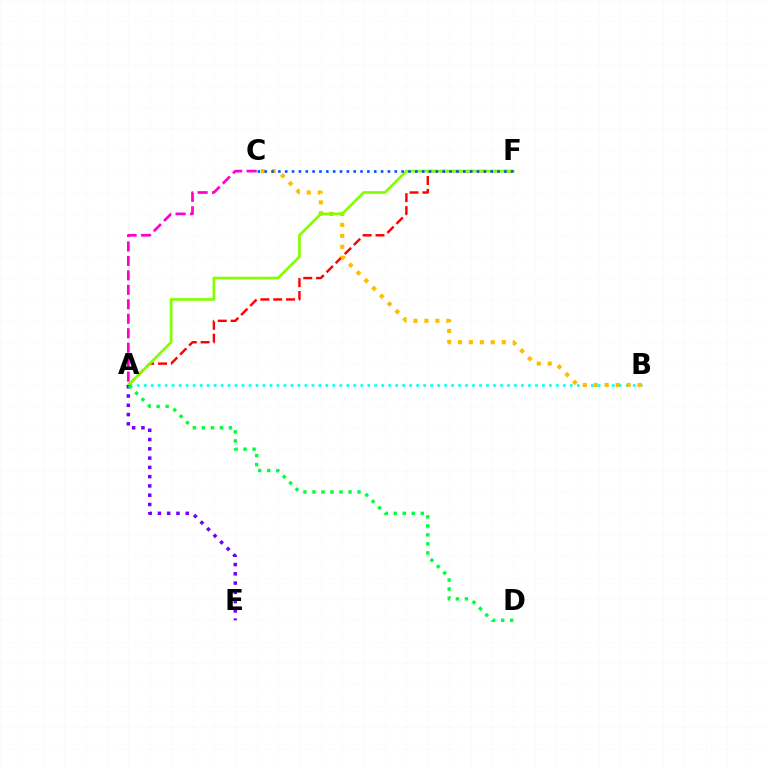{('A', 'B'): [{'color': '#00fff6', 'line_style': 'dotted', 'thickness': 1.9}], ('A', 'F'): [{'color': '#ff0000', 'line_style': 'dashed', 'thickness': 1.75}, {'color': '#84ff00', 'line_style': 'solid', 'thickness': 1.95}], ('B', 'C'): [{'color': '#ffbd00', 'line_style': 'dotted', 'thickness': 2.98}], ('A', 'C'): [{'color': '#ff00cf', 'line_style': 'dashed', 'thickness': 1.96}], ('A', 'E'): [{'color': '#7200ff', 'line_style': 'dotted', 'thickness': 2.52}], ('A', 'D'): [{'color': '#00ff39', 'line_style': 'dotted', 'thickness': 2.45}], ('C', 'F'): [{'color': '#004bff', 'line_style': 'dotted', 'thickness': 1.86}]}